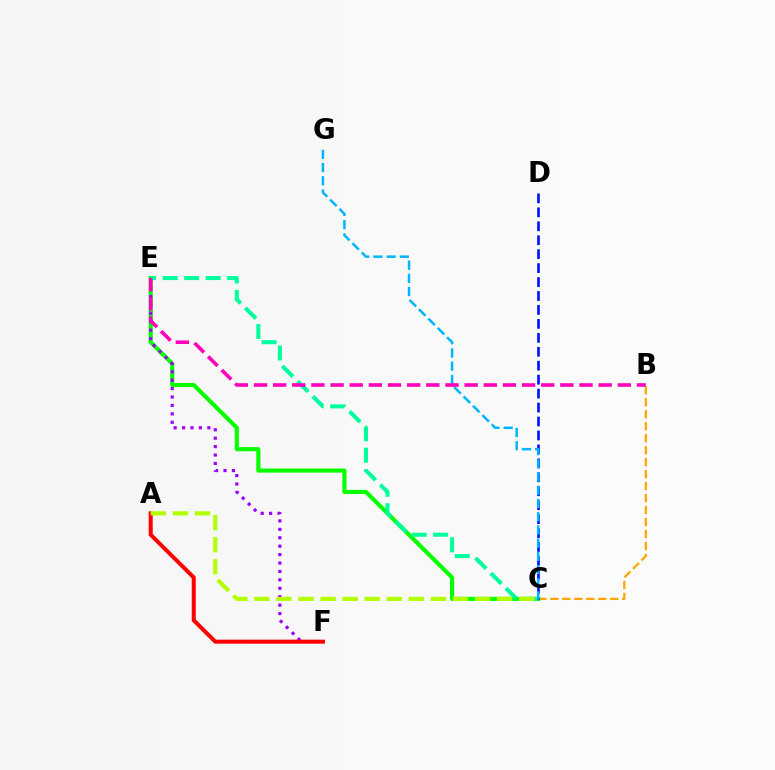{('B', 'C'): [{'color': '#ffa500', 'line_style': 'dashed', 'thickness': 1.63}], ('C', 'E'): [{'color': '#08ff00', 'line_style': 'solid', 'thickness': 2.98}, {'color': '#00ff9d', 'line_style': 'dashed', 'thickness': 2.92}], ('E', 'F'): [{'color': '#9b00ff', 'line_style': 'dotted', 'thickness': 2.29}], ('A', 'F'): [{'color': '#ff0000', 'line_style': 'solid', 'thickness': 2.9}], ('A', 'C'): [{'color': '#b3ff00', 'line_style': 'dashed', 'thickness': 3.0}], ('C', 'D'): [{'color': '#0010ff', 'line_style': 'dashed', 'thickness': 1.89}], ('C', 'G'): [{'color': '#00b5ff', 'line_style': 'dashed', 'thickness': 1.8}], ('B', 'E'): [{'color': '#ff00bd', 'line_style': 'dashed', 'thickness': 2.6}]}